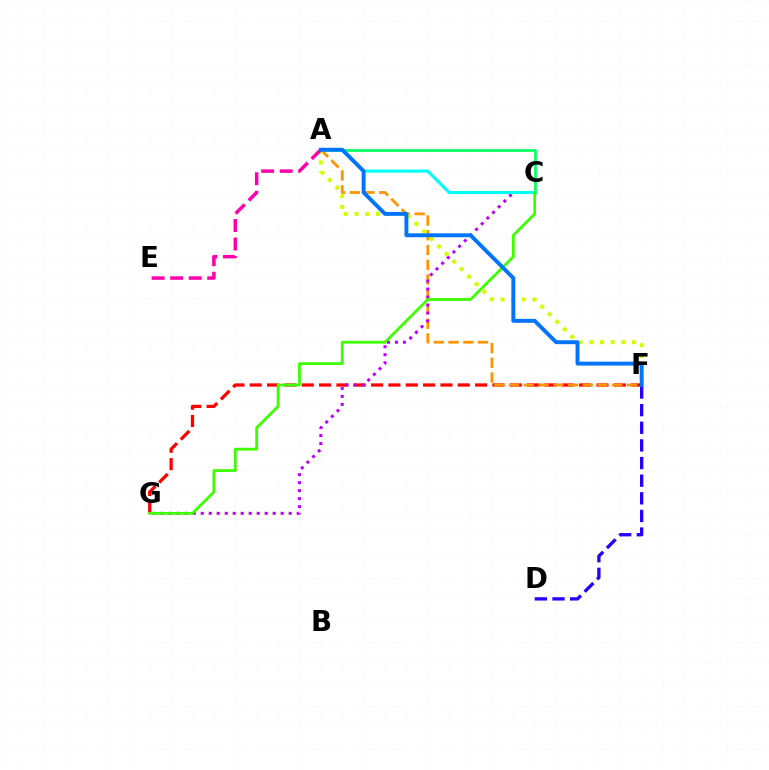{('F', 'G'): [{'color': '#ff0000', 'line_style': 'dashed', 'thickness': 2.36}], ('A', 'F'): [{'color': '#ff9400', 'line_style': 'dashed', 'thickness': 2.0}, {'color': '#d1ff00', 'line_style': 'dotted', 'thickness': 2.9}, {'color': '#0074ff', 'line_style': 'solid', 'thickness': 2.81}], ('A', 'C'): [{'color': '#00ff5c', 'line_style': 'solid', 'thickness': 1.93}, {'color': '#00fff6', 'line_style': 'solid', 'thickness': 2.23}], ('D', 'F'): [{'color': '#2500ff', 'line_style': 'dashed', 'thickness': 2.4}], ('C', 'G'): [{'color': '#b900ff', 'line_style': 'dotted', 'thickness': 2.17}, {'color': '#3dff00', 'line_style': 'solid', 'thickness': 2.0}], ('A', 'E'): [{'color': '#ff00ac', 'line_style': 'dashed', 'thickness': 2.52}]}